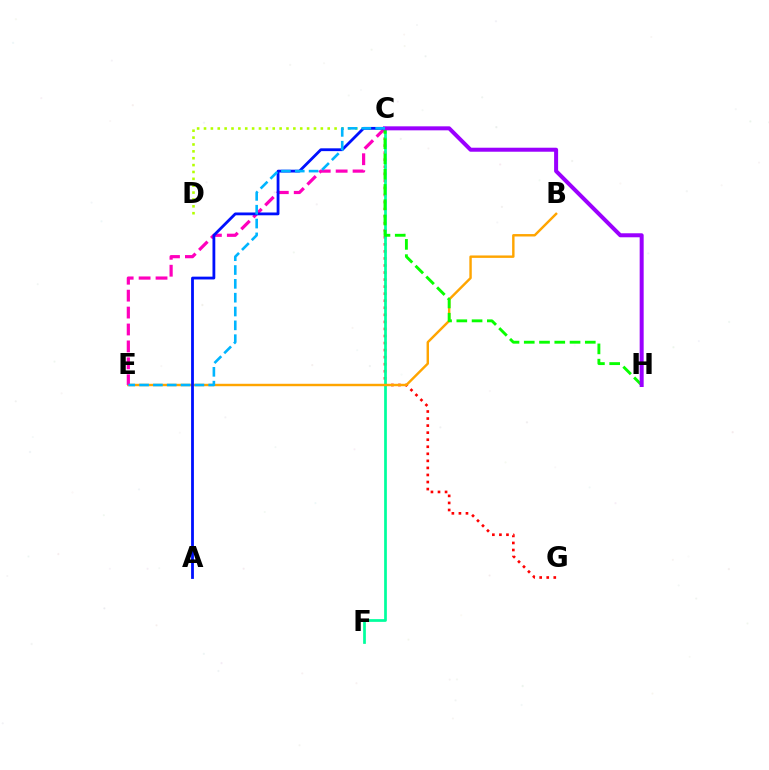{('C', 'G'): [{'color': '#ff0000', 'line_style': 'dotted', 'thickness': 1.92}], ('C', 'F'): [{'color': '#00ff9d', 'line_style': 'solid', 'thickness': 1.96}], ('C', 'D'): [{'color': '#b3ff00', 'line_style': 'dotted', 'thickness': 1.87}], ('B', 'E'): [{'color': '#ffa500', 'line_style': 'solid', 'thickness': 1.75}], ('C', 'E'): [{'color': '#ff00bd', 'line_style': 'dashed', 'thickness': 2.3}, {'color': '#00b5ff', 'line_style': 'dashed', 'thickness': 1.88}], ('A', 'C'): [{'color': '#0010ff', 'line_style': 'solid', 'thickness': 2.02}], ('C', 'H'): [{'color': '#08ff00', 'line_style': 'dashed', 'thickness': 2.07}, {'color': '#9b00ff', 'line_style': 'solid', 'thickness': 2.88}]}